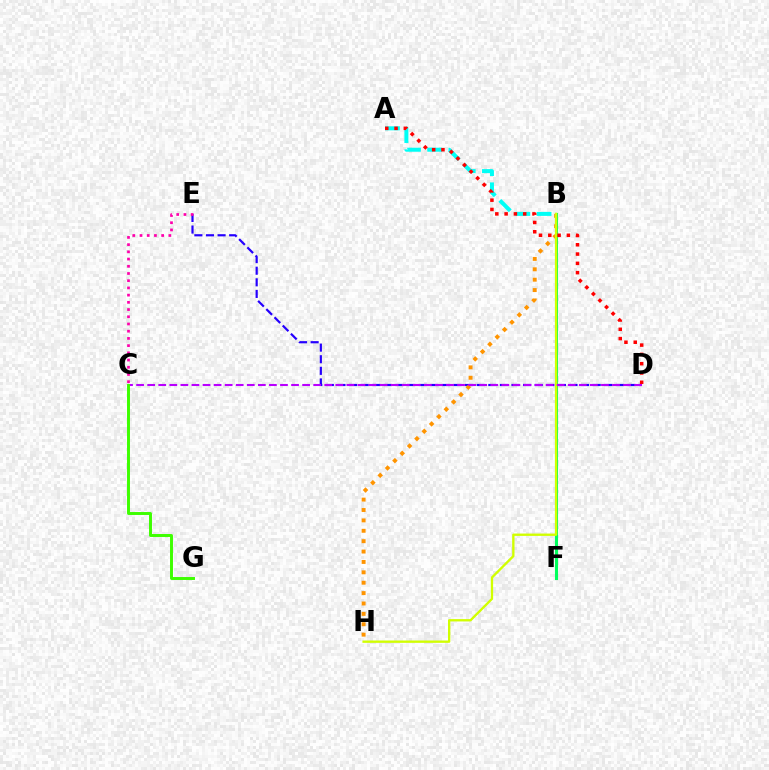{('B', 'F'): [{'color': '#0074ff', 'line_style': 'dotted', 'thickness': 1.96}, {'color': '#00ff5c', 'line_style': 'solid', 'thickness': 2.21}], ('D', 'E'): [{'color': '#2500ff', 'line_style': 'dashed', 'thickness': 1.58}], ('A', 'B'): [{'color': '#00fff6', 'line_style': 'dashed', 'thickness': 2.88}], ('C', 'E'): [{'color': '#ff00ac', 'line_style': 'dotted', 'thickness': 1.96}], ('B', 'H'): [{'color': '#ff9400', 'line_style': 'dotted', 'thickness': 2.82}, {'color': '#d1ff00', 'line_style': 'solid', 'thickness': 1.69}], ('C', 'D'): [{'color': '#b900ff', 'line_style': 'dashed', 'thickness': 1.5}], ('C', 'G'): [{'color': '#3dff00', 'line_style': 'solid', 'thickness': 2.12}], ('A', 'D'): [{'color': '#ff0000', 'line_style': 'dotted', 'thickness': 2.53}]}